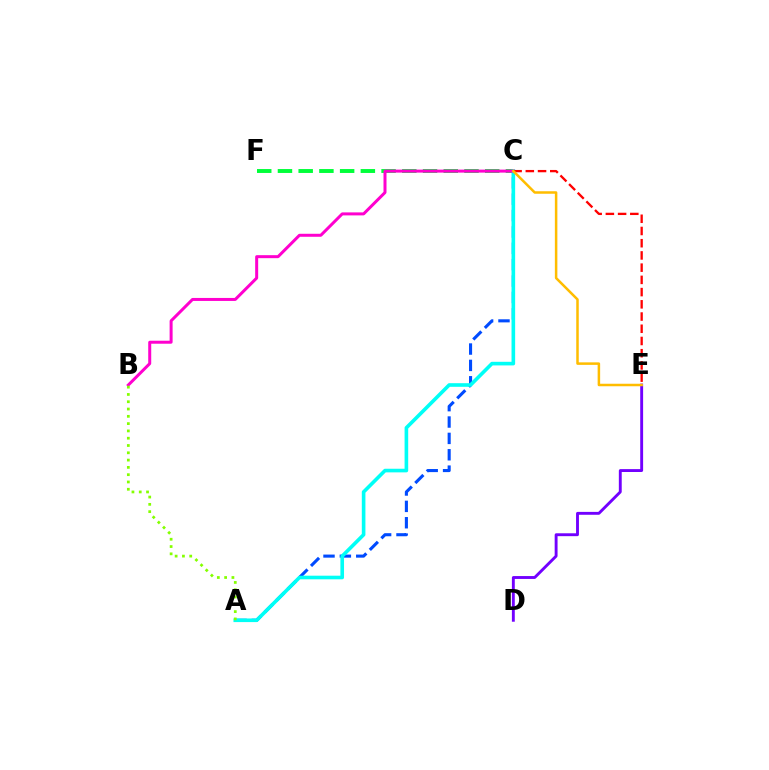{('A', 'C'): [{'color': '#004bff', 'line_style': 'dashed', 'thickness': 2.22}, {'color': '#00fff6', 'line_style': 'solid', 'thickness': 2.61}], ('C', 'F'): [{'color': '#00ff39', 'line_style': 'dashed', 'thickness': 2.82}], ('D', 'E'): [{'color': '#7200ff', 'line_style': 'solid', 'thickness': 2.08}], ('B', 'C'): [{'color': '#ff00cf', 'line_style': 'solid', 'thickness': 2.16}], ('C', 'E'): [{'color': '#ff0000', 'line_style': 'dashed', 'thickness': 1.66}, {'color': '#ffbd00', 'line_style': 'solid', 'thickness': 1.81}], ('A', 'B'): [{'color': '#84ff00', 'line_style': 'dotted', 'thickness': 1.98}]}